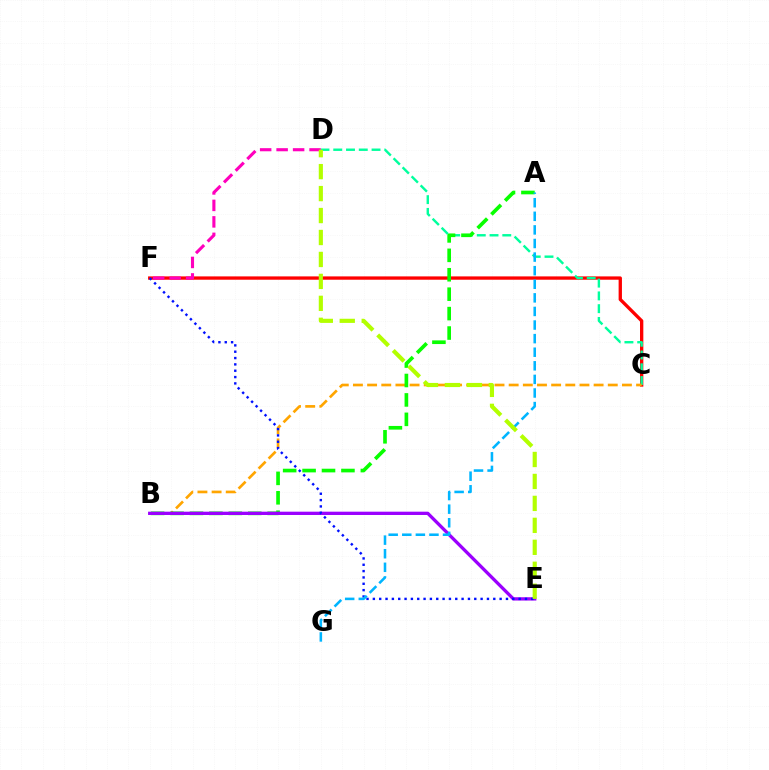{('C', 'F'): [{'color': '#ff0000', 'line_style': 'solid', 'thickness': 2.39}], ('C', 'D'): [{'color': '#00ff9d', 'line_style': 'dashed', 'thickness': 1.73}], ('B', 'C'): [{'color': '#ffa500', 'line_style': 'dashed', 'thickness': 1.92}], ('A', 'B'): [{'color': '#08ff00', 'line_style': 'dashed', 'thickness': 2.64}], ('B', 'E'): [{'color': '#9b00ff', 'line_style': 'solid', 'thickness': 2.38}], ('E', 'F'): [{'color': '#0010ff', 'line_style': 'dotted', 'thickness': 1.72}], ('A', 'G'): [{'color': '#00b5ff', 'line_style': 'dashed', 'thickness': 1.85}], ('D', 'F'): [{'color': '#ff00bd', 'line_style': 'dashed', 'thickness': 2.24}], ('D', 'E'): [{'color': '#b3ff00', 'line_style': 'dashed', 'thickness': 2.98}]}